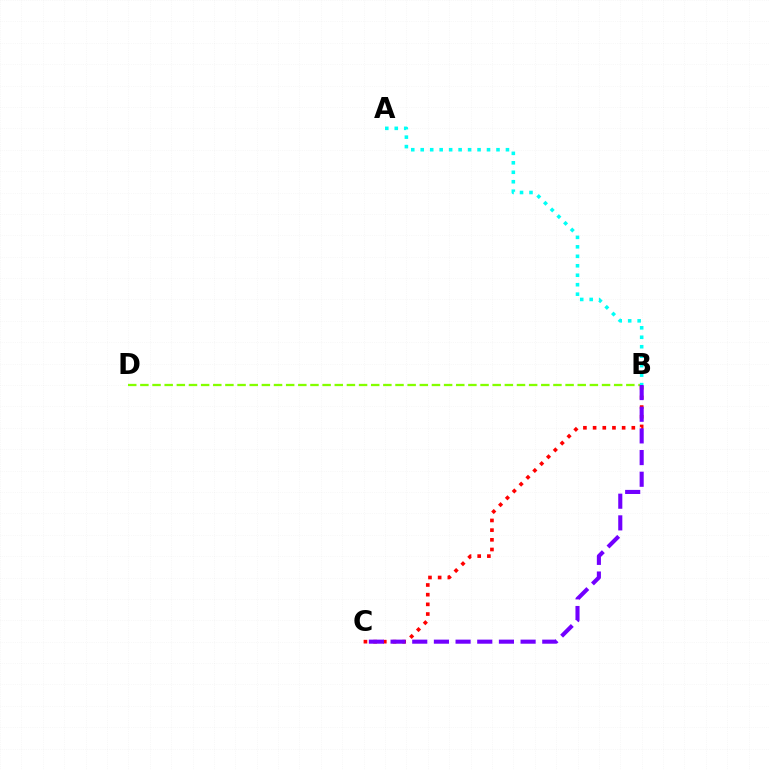{('B', 'D'): [{'color': '#84ff00', 'line_style': 'dashed', 'thickness': 1.65}], ('B', 'C'): [{'color': '#ff0000', 'line_style': 'dotted', 'thickness': 2.63}, {'color': '#7200ff', 'line_style': 'dashed', 'thickness': 2.94}], ('A', 'B'): [{'color': '#00fff6', 'line_style': 'dotted', 'thickness': 2.57}]}